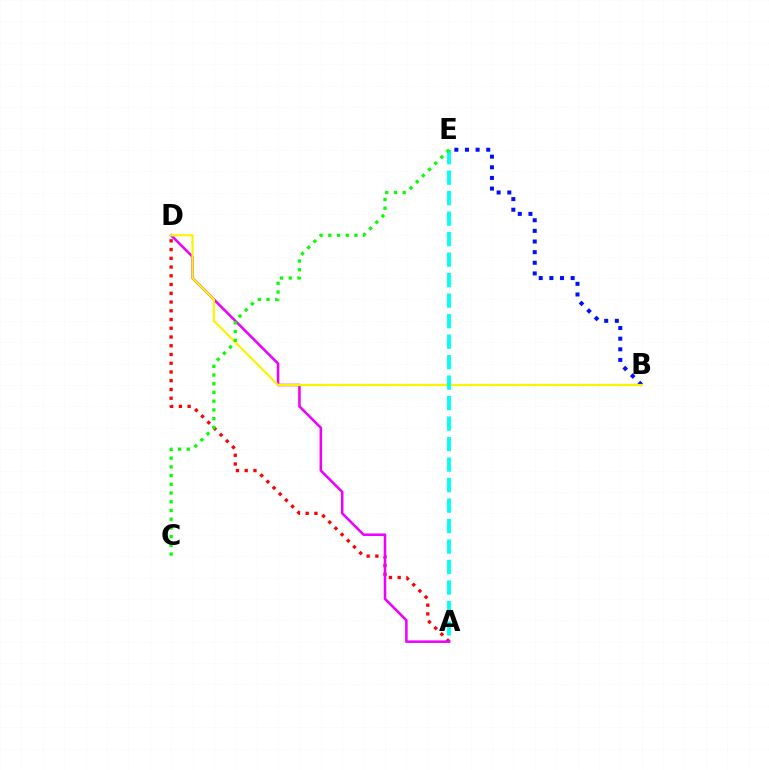{('A', 'D'): [{'color': '#ff0000', 'line_style': 'dotted', 'thickness': 2.38}, {'color': '#ee00ff', 'line_style': 'solid', 'thickness': 1.83}], ('B', 'E'): [{'color': '#0010ff', 'line_style': 'dotted', 'thickness': 2.89}], ('B', 'D'): [{'color': '#fcf500', 'line_style': 'solid', 'thickness': 1.59}], ('A', 'E'): [{'color': '#00fff6', 'line_style': 'dashed', 'thickness': 2.78}], ('C', 'E'): [{'color': '#08ff00', 'line_style': 'dotted', 'thickness': 2.37}]}